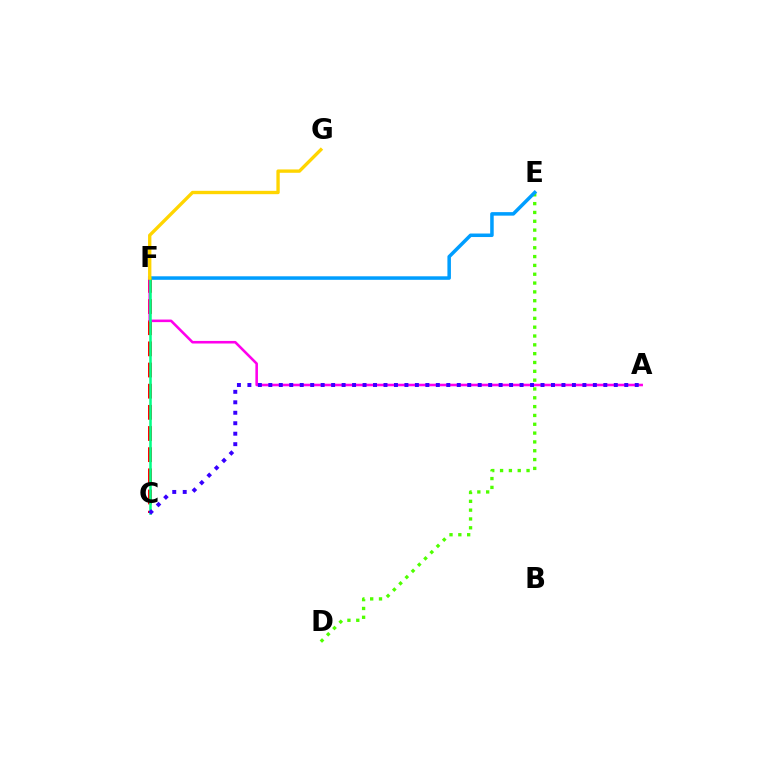{('D', 'E'): [{'color': '#4fff00', 'line_style': 'dotted', 'thickness': 2.4}], ('E', 'F'): [{'color': '#009eff', 'line_style': 'solid', 'thickness': 2.53}], ('C', 'F'): [{'color': '#ff0000', 'line_style': 'dashed', 'thickness': 2.87}, {'color': '#00ff86', 'line_style': 'solid', 'thickness': 1.82}], ('A', 'F'): [{'color': '#ff00ed', 'line_style': 'solid', 'thickness': 1.86}], ('F', 'G'): [{'color': '#ffd500', 'line_style': 'solid', 'thickness': 2.41}], ('A', 'C'): [{'color': '#3700ff', 'line_style': 'dotted', 'thickness': 2.84}]}